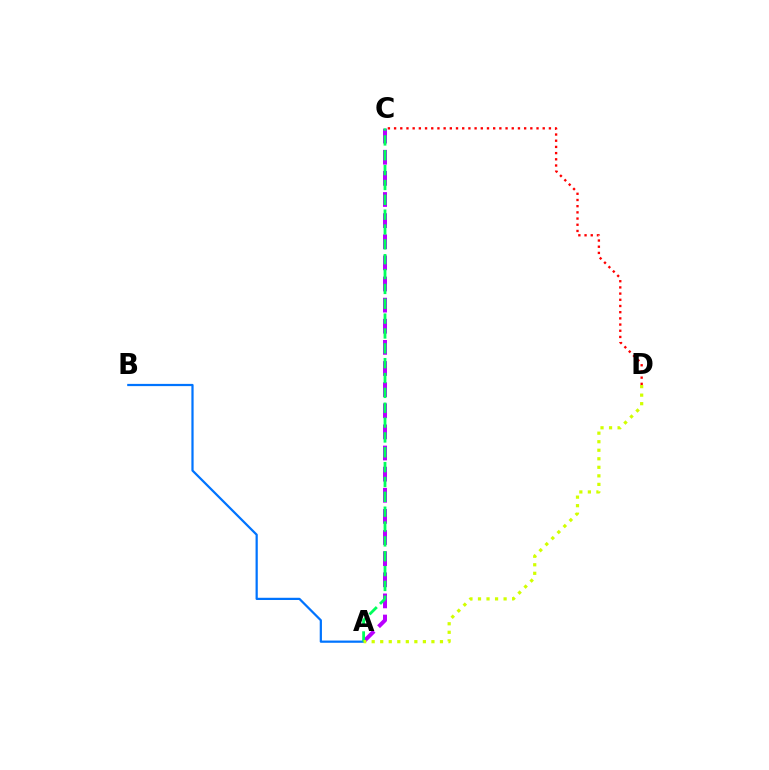{('A', 'B'): [{'color': '#0074ff', 'line_style': 'solid', 'thickness': 1.6}], ('C', 'D'): [{'color': '#ff0000', 'line_style': 'dotted', 'thickness': 1.68}], ('A', 'C'): [{'color': '#b900ff', 'line_style': 'dashed', 'thickness': 2.87}, {'color': '#00ff5c', 'line_style': 'dashed', 'thickness': 2.02}], ('A', 'D'): [{'color': '#d1ff00', 'line_style': 'dotted', 'thickness': 2.32}]}